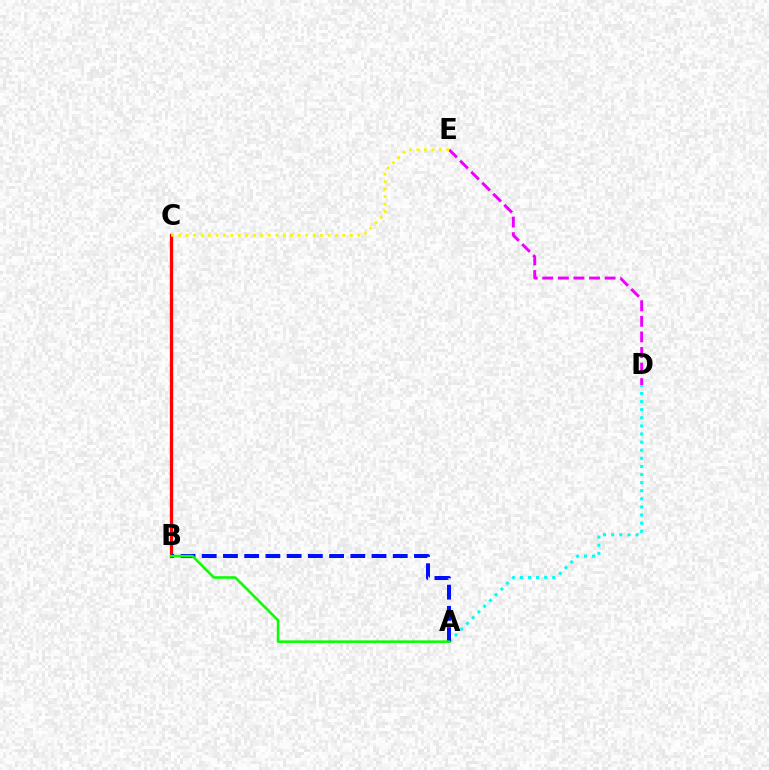{('A', 'D'): [{'color': '#00fff6', 'line_style': 'dotted', 'thickness': 2.2}], ('B', 'C'): [{'color': '#ff0000', 'line_style': 'solid', 'thickness': 2.36}], ('A', 'B'): [{'color': '#0010ff', 'line_style': 'dashed', 'thickness': 2.88}, {'color': '#08ff00', 'line_style': 'solid', 'thickness': 1.85}], ('D', 'E'): [{'color': '#ee00ff', 'line_style': 'dashed', 'thickness': 2.12}], ('C', 'E'): [{'color': '#fcf500', 'line_style': 'dotted', 'thickness': 2.03}]}